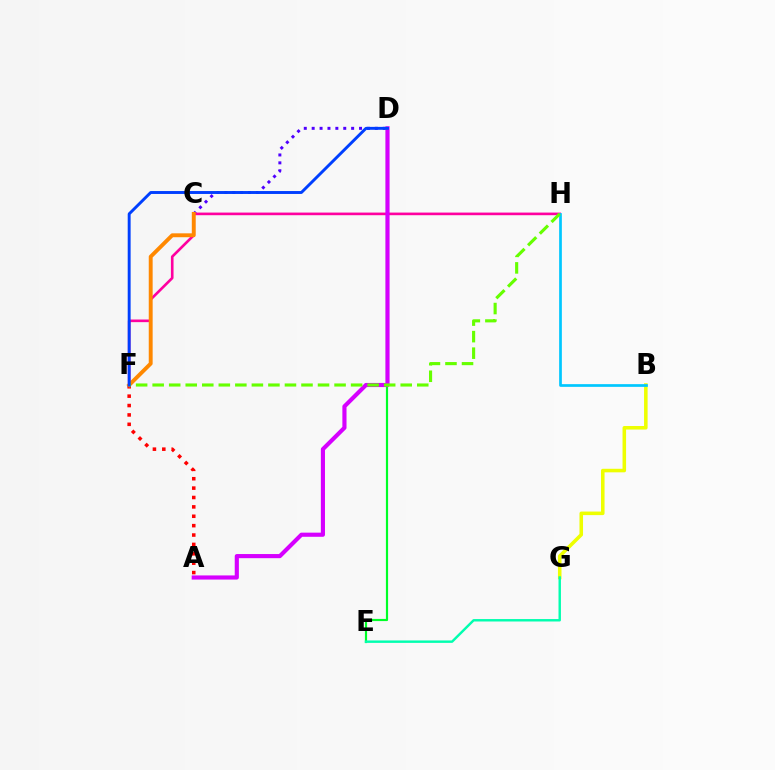{('B', 'G'): [{'color': '#eeff00', 'line_style': 'solid', 'thickness': 2.56}], ('C', 'D'): [{'color': '#4f00ff', 'line_style': 'dotted', 'thickness': 2.14}], ('D', 'E'): [{'color': '#00ff27', 'line_style': 'solid', 'thickness': 1.57}], ('F', 'H'): [{'color': '#ff00a0', 'line_style': 'solid', 'thickness': 1.9}, {'color': '#66ff00', 'line_style': 'dashed', 'thickness': 2.25}], ('E', 'G'): [{'color': '#00ffaf', 'line_style': 'solid', 'thickness': 1.75}], ('A', 'D'): [{'color': '#d600ff', 'line_style': 'solid', 'thickness': 2.98}], ('B', 'H'): [{'color': '#00c7ff', 'line_style': 'solid', 'thickness': 1.95}], ('A', 'F'): [{'color': '#ff0000', 'line_style': 'dotted', 'thickness': 2.55}], ('C', 'F'): [{'color': '#ff8800', 'line_style': 'solid', 'thickness': 2.81}], ('D', 'F'): [{'color': '#003fff', 'line_style': 'solid', 'thickness': 2.1}]}